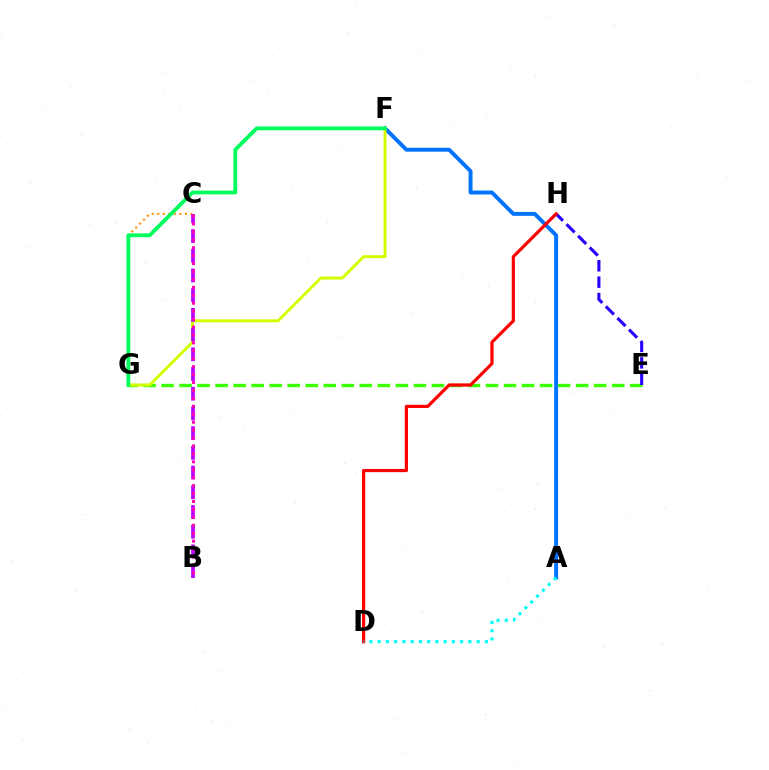{('E', 'G'): [{'color': '#3dff00', 'line_style': 'dashed', 'thickness': 2.45}], ('A', 'F'): [{'color': '#0074ff', 'line_style': 'solid', 'thickness': 2.82}], ('E', 'H'): [{'color': '#2500ff', 'line_style': 'dashed', 'thickness': 2.23}], ('C', 'G'): [{'color': '#ff9400', 'line_style': 'dotted', 'thickness': 1.51}], ('F', 'G'): [{'color': '#d1ff00', 'line_style': 'solid', 'thickness': 2.13}, {'color': '#00ff5c', 'line_style': 'solid', 'thickness': 2.75}], ('B', 'C'): [{'color': '#b900ff', 'line_style': 'dashed', 'thickness': 2.68}, {'color': '#ff00ac', 'line_style': 'dotted', 'thickness': 2.15}], ('D', 'H'): [{'color': '#ff0000', 'line_style': 'solid', 'thickness': 2.29}], ('A', 'D'): [{'color': '#00fff6', 'line_style': 'dotted', 'thickness': 2.24}]}